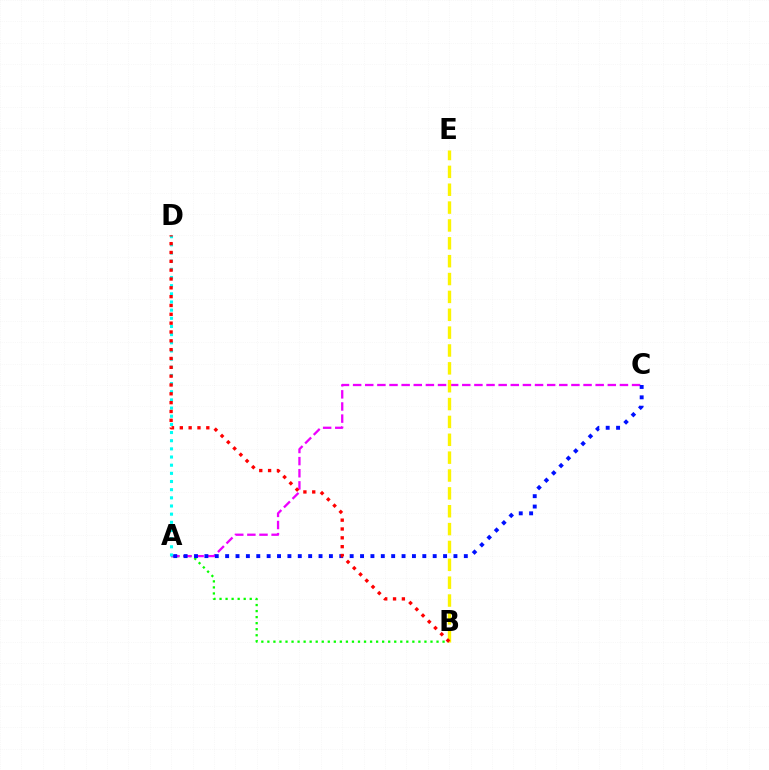{('A', 'B'): [{'color': '#08ff00', 'line_style': 'dotted', 'thickness': 1.64}], ('A', 'C'): [{'color': '#ee00ff', 'line_style': 'dashed', 'thickness': 1.65}, {'color': '#0010ff', 'line_style': 'dotted', 'thickness': 2.82}], ('A', 'D'): [{'color': '#00fff6', 'line_style': 'dotted', 'thickness': 2.22}], ('B', 'E'): [{'color': '#fcf500', 'line_style': 'dashed', 'thickness': 2.43}], ('B', 'D'): [{'color': '#ff0000', 'line_style': 'dotted', 'thickness': 2.4}]}